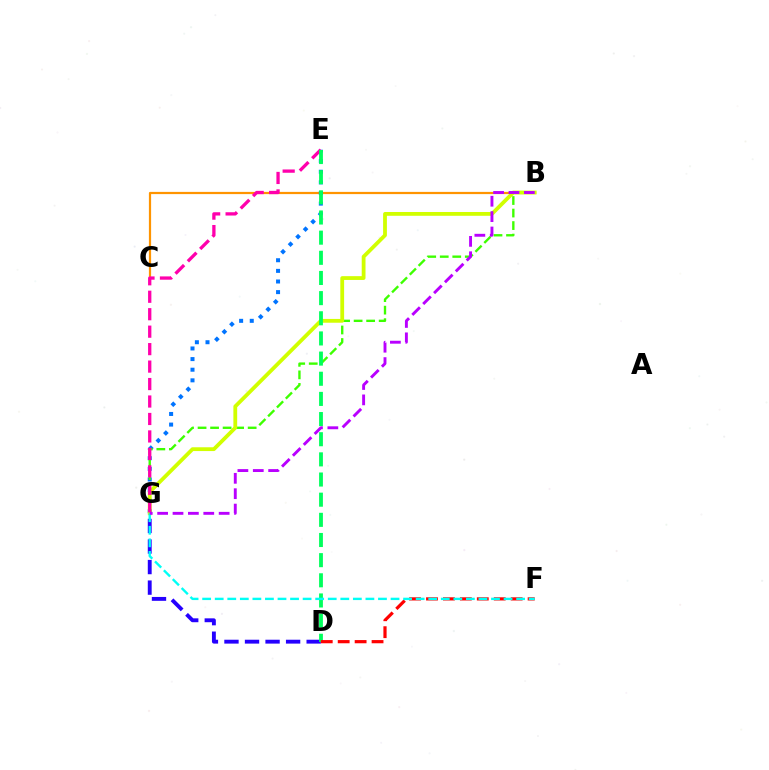{('B', 'C'): [{'color': '#ff9400', 'line_style': 'solid', 'thickness': 1.6}], ('E', 'G'): [{'color': '#0074ff', 'line_style': 'dotted', 'thickness': 2.89}, {'color': '#ff00ac', 'line_style': 'dashed', 'thickness': 2.37}], ('B', 'G'): [{'color': '#3dff00', 'line_style': 'dashed', 'thickness': 1.7}, {'color': '#d1ff00', 'line_style': 'solid', 'thickness': 2.73}, {'color': '#b900ff', 'line_style': 'dashed', 'thickness': 2.09}], ('D', 'G'): [{'color': '#2500ff', 'line_style': 'dashed', 'thickness': 2.79}], ('D', 'E'): [{'color': '#00ff5c', 'line_style': 'dashed', 'thickness': 2.74}], ('D', 'F'): [{'color': '#ff0000', 'line_style': 'dashed', 'thickness': 2.3}], ('F', 'G'): [{'color': '#00fff6', 'line_style': 'dashed', 'thickness': 1.71}]}